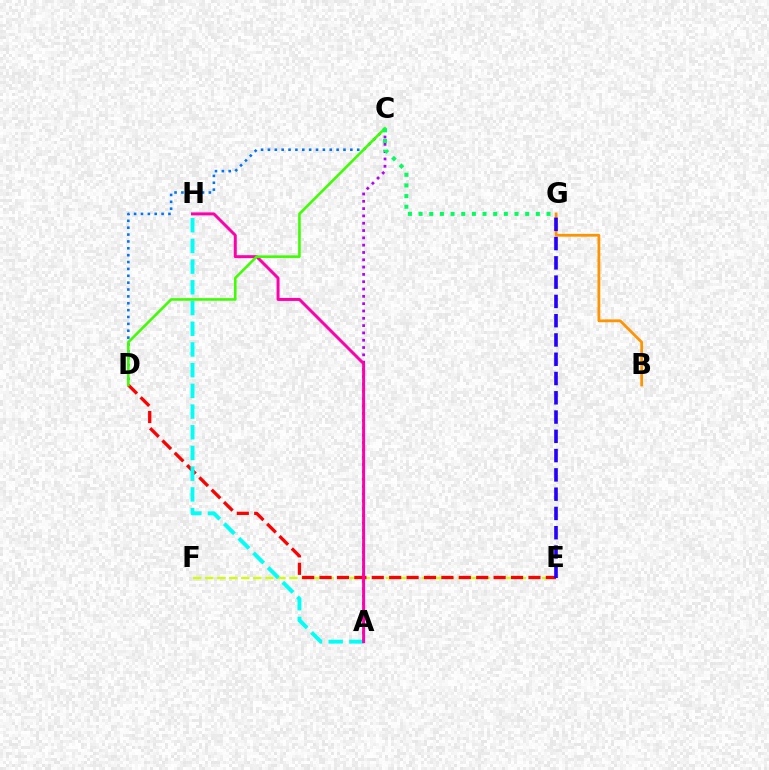{('E', 'F'): [{'color': '#d1ff00', 'line_style': 'dashed', 'thickness': 1.63}], ('C', 'D'): [{'color': '#0074ff', 'line_style': 'dotted', 'thickness': 1.87}, {'color': '#3dff00', 'line_style': 'solid', 'thickness': 1.86}], ('A', 'C'): [{'color': '#b900ff', 'line_style': 'dotted', 'thickness': 1.99}], ('B', 'G'): [{'color': '#ff9400', 'line_style': 'solid', 'thickness': 2.0}], ('D', 'E'): [{'color': '#ff0000', 'line_style': 'dashed', 'thickness': 2.36}], ('A', 'H'): [{'color': '#00fff6', 'line_style': 'dashed', 'thickness': 2.81}, {'color': '#ff00ac', 'line_style': 'solid', 'thickness': 2.14}], ('E', 'G'): [{'color': '#2500ff', 'line_style': 'dashed', 'thickness': 2.62}], ('C', 'G'): [{'color': '#00ff5c', 'line_style': 'dotted', 'thickness': 2.9}]}